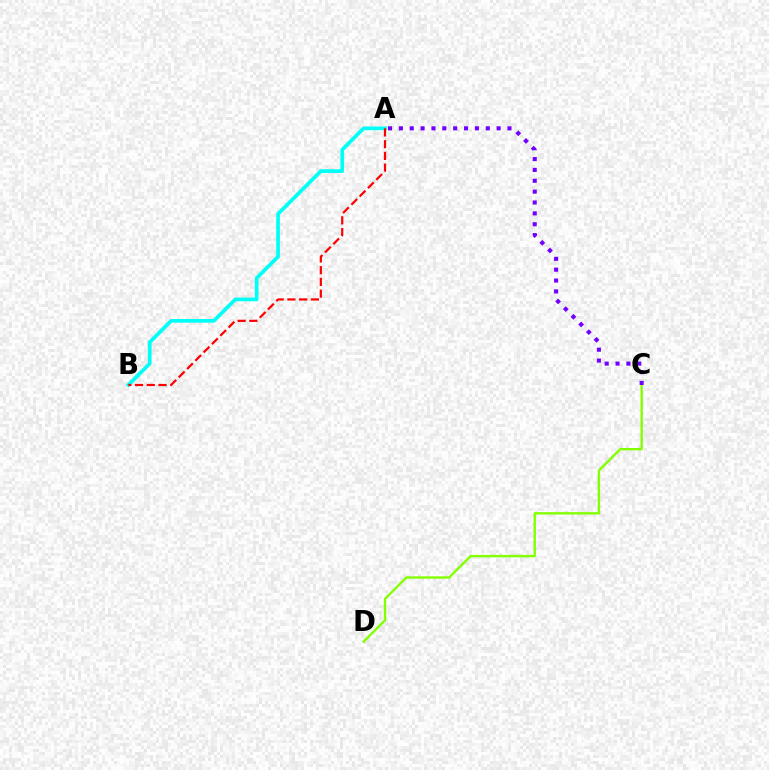{('C', 'D'): [{'color': '#84ff00', 'line_style': 'solid', 'thickness': 1.71}], ('A', 'C'): [{'color': '#7200ff', 'line_style': 'dotted', 'thickness': 2.95}], ('A', 'B'): [{'color': '#00fff6', 'line_style': 'solid', 'thickness': 2.66}, {'color': '#ff0000', 'line_style': 'dashed', 'thickness': 1.59}]}